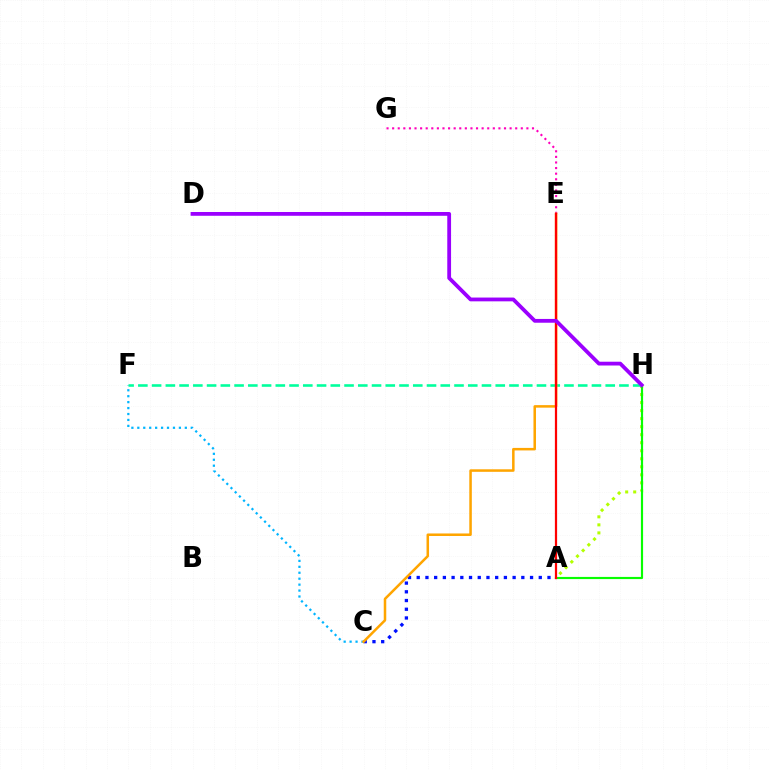{('A', 'H'): [{'color': '#b3ff00', 'line_style': 'dotted', 'thickness': 2.18}, {'color': '#08ff00', 'line_style': 'solid', 'thickness': 1.56}], ('C', 'F'): [{'color': '#00b5ff', 'line_style': 'dotted', 'thickness': 1.61}], ('F', 'H'): [{'color': '#00ff9d', 'line_style': 'dashed', 'thickness': 1.87}], ('A', 'C'): [{'color': '#0010ff', 'line_style': 'dotted', 'thickness': 2.37}], ('E', 'G'): [{'color': '#ff00bd', 'line_style': 'dotted', 'thickness': 1.52}], ('C', 'E'): [{'color': '#ffa500', 'line_style': 'solid', 'thickness': 1.82}], ('A', 'E'): [{'color': '#ff0000', 'line_style': 'solid', 'thickness': 1.61}], ('D', 'H'): [{'color': '#9b00ff', 'line_style': 'solid', 'thickness': 2.73}]}